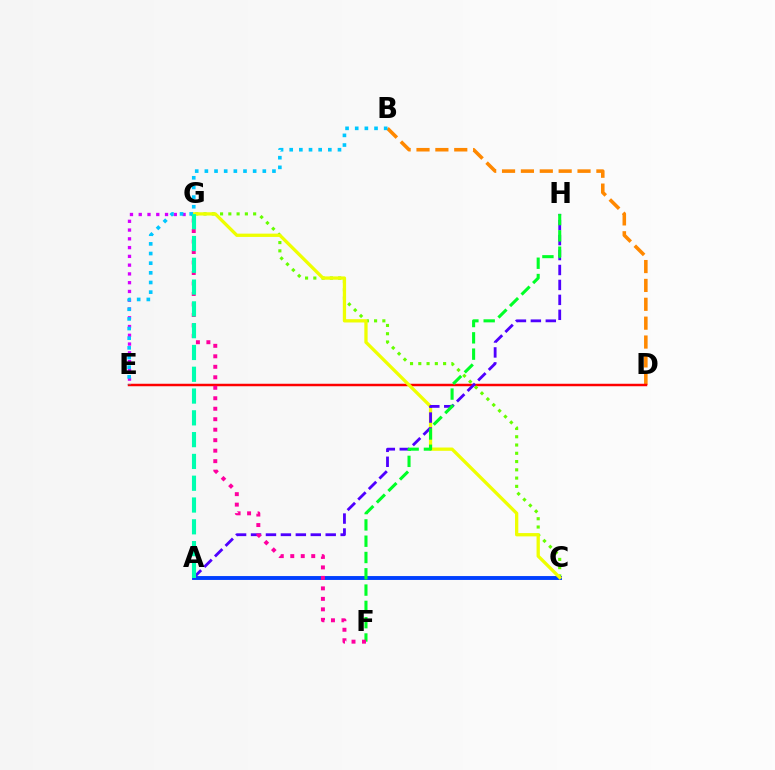{('B', 'D'): [{'color': '#ff8800', 'line_style': 'dashed', 'thickness': 2.56}], ('D', 'E'): [{'color': '#ff0000', 'line_style': 'solid', 'thickness': 1.78}], ('C', 'G'): [{'color': '#66ff00', 'line_style': 'dotted', 'thickness': 2.25}, {'color': '#eeff00', 'line_style': 'solid', 'thickness': 2.37}], ('A', 'C'): [{'color': '#003fff', 'line_style': 'solid', 'thickness': 2.8}], ('E', 'G'): [{'color': '#d600ff', 'line_style': 'dotted', 'thickness': 2.38}], ('A', 'H'): [{'color': '#4f00ff', 'line_style': 'dashed', 'thickness': 2.03}], ('F', 'H'): [{'color': '#00ff27', 'line_style': 'dashed', 'thickness': 2.21}], ('F', 'G'): [{'color': '#ff00a0', 'line_style': 'dotted', 'thickness': 2.85}], ('B', 'E'): [{'color': '#00c7ff', 'line_style': 'dotted', 'thickness': 2.62}], ('A', 'G'): [{'color': '#00ffaf', 'line_style': 'dashed', 'thickness': 2.96}]}